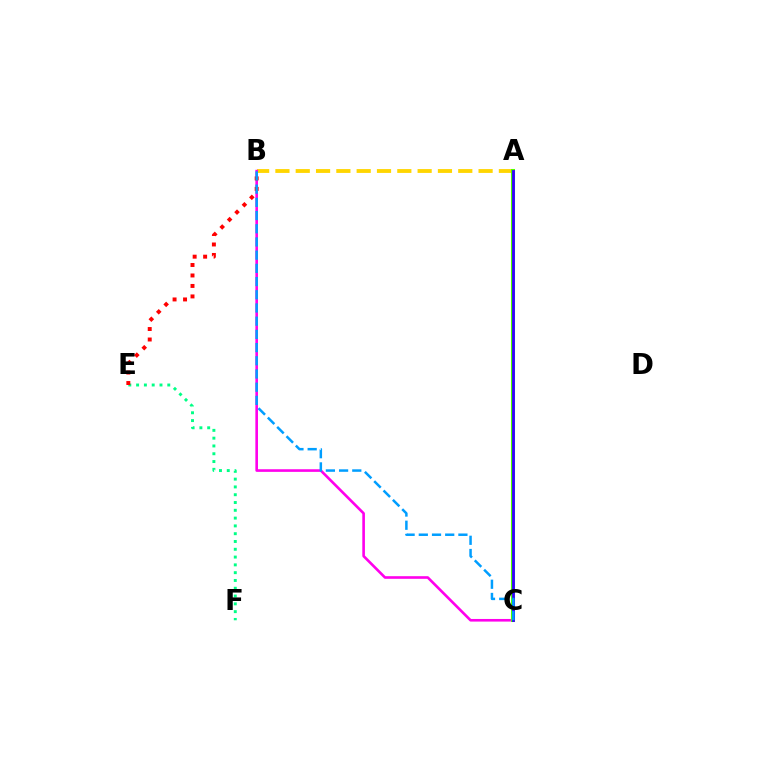{('A', 'B'): [{'color': '#ffd500', 'line_style': 'dashed', 'thickness': 2.76}], ('B', 'C'): [{'color': '#ff00ed', 'line_style': 'solid', 'thickness': 1.89}, {'color': '#009eff', 'line_style': 'dashed', 'thickness': 1.79}], ('E', 'F'): [{'color': '#00ff86', 'line_style': 'dotted', 'thickness': 2.12}], ('A', 'C'): [{'color': '#4fff00', 'line_style': 'solid', 'thickness': 2.91}, {'color': '#3700ff', 'line_style': 'solid', 'thickness': 2.02}], ('B', 'E'): [{'color': '#ff0000', 'line_style': 'dotted', 'thickness': 2.85}]}